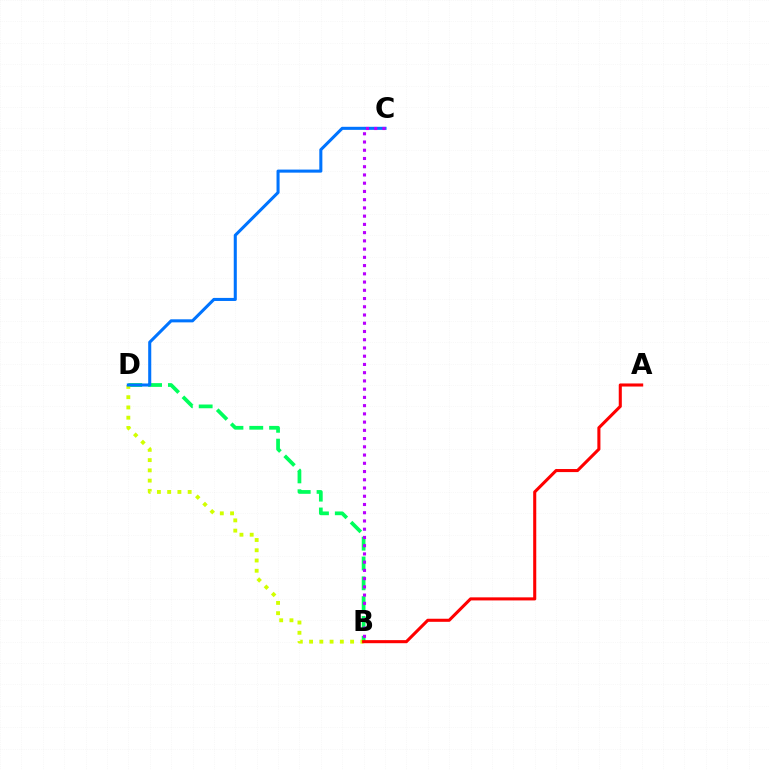{('B', 'D'): [{'color': '#00ff5c', 'line_style': 'dashed', 'thickness': 2.69}, {'color': '#d1ff00', 'line_style': 'dotted', 'thickness': 2.79}], ('A', 'B'): [{'color': '#ff0000', 'line_style': 'solid', 'thickness': 2.21}], ('C', 'D'): [{'color': '#0074ff', 'line_style': 'solid', 'thickness': 2.2}], ('B', 'C'): [{'color': '#b900ff', 'line_style': 'dotted', 'thickness': 2.24}]}